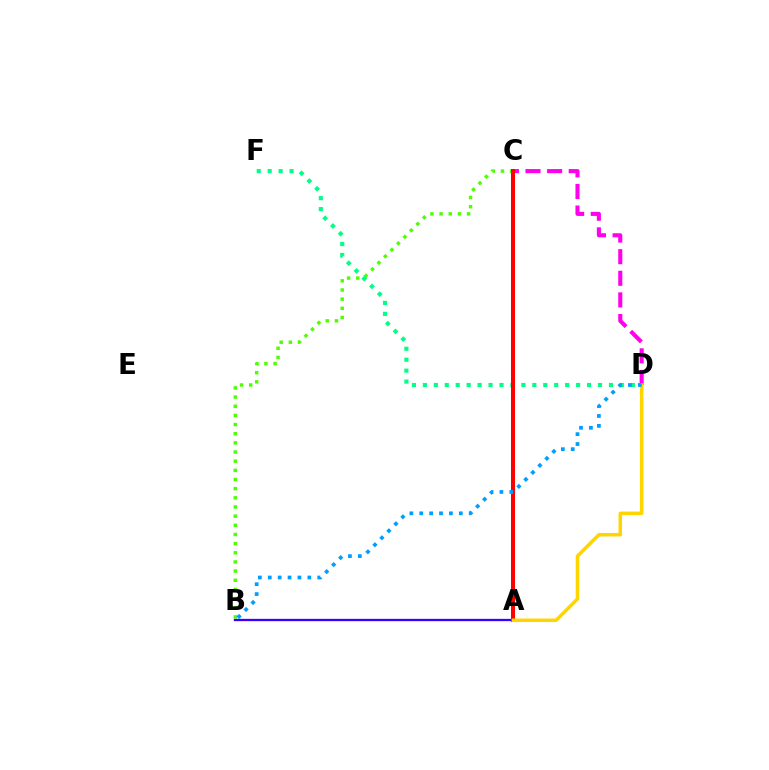{('B', 'C'): [{'color': '#4fff00', 'line_style': 'dotted', 'thickness': 2.49}], ('D', 'F'): [{'color': '#00ff86', 'line_style': 'dotted', 'thickness': 2.97}], ('C', 'D'): [{'color': '#ff00ed', 'line_style': 'dashed', 'thickness': 2.94}], ('A', 'C'): [{'color': '#ff0000', 'line_style': 'solid', 'thickness': 2.9}], ('A', 'B'): [{'color': '#3700ff', 'line_style': 'solid', 'thickness': 1.65}], ('A', 'D'): [{'color': '#ffd500', 'line_style': 'solid', 'thickness': 2.53}], ('B', 'D'): [{'color': '#009eff', 'line_style': 'dotted', 'thickness': 2.69}]}